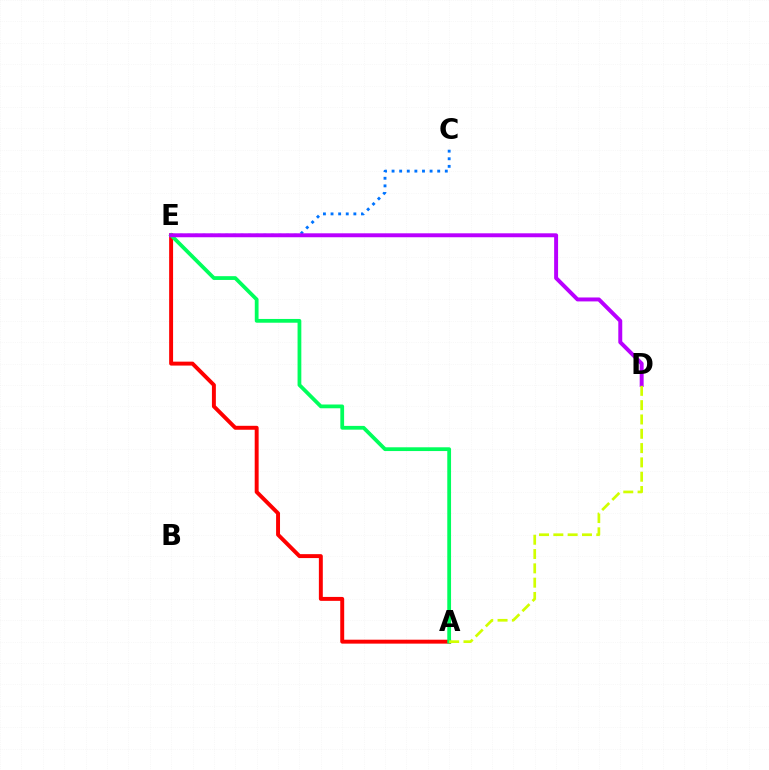{('C', 'E'): [{'color': '#0074ff', 'line_style': 'dotted', 'thickness': 2.07}], ('A', 'E'): [{'color': '#ff0000', 'line_style': 'solid', 'thickness': 2.83}, {'color': '#00ff5c', 'line_style': 'solid', 'thickness': 2.71}], ('D', 'E'): [{'color': '#b900ff', 'line_style': 'solid', 'thickness': 2.84}], ('A', 'D'): [{'color': '#d1ff00', 'line_style': 'dashed', 'thickness': 1.94}]}